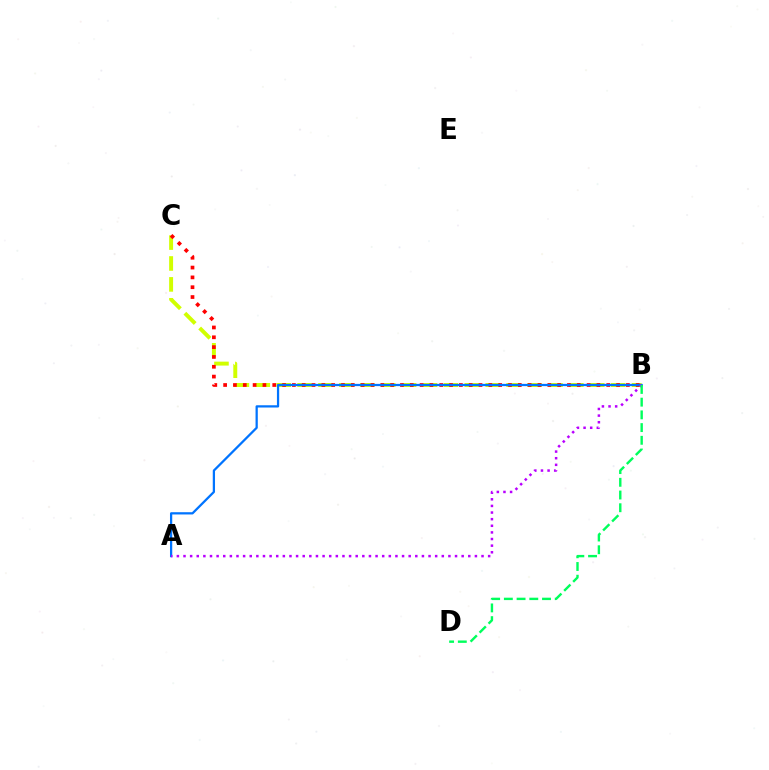{('B', 'C'): [{'color': '#d1ff00', 'line_style': 'dashed', 'thickness': 2.84}, {'color': '#ff0000', 'line_style': 'dotted', 'thickness': 2.67}], ('A', 'B'): [{'color': '#0074ff', 'line_style': 'solid', 'thickness': 1.62}, {'color': '#b900ff', 'line_style': 'dotted', 'thickness': 1.8}], ('B', 'D'): [{'color': '#00ff5c', 'line_style': 'dashed', 'thickness': 1.73}]}